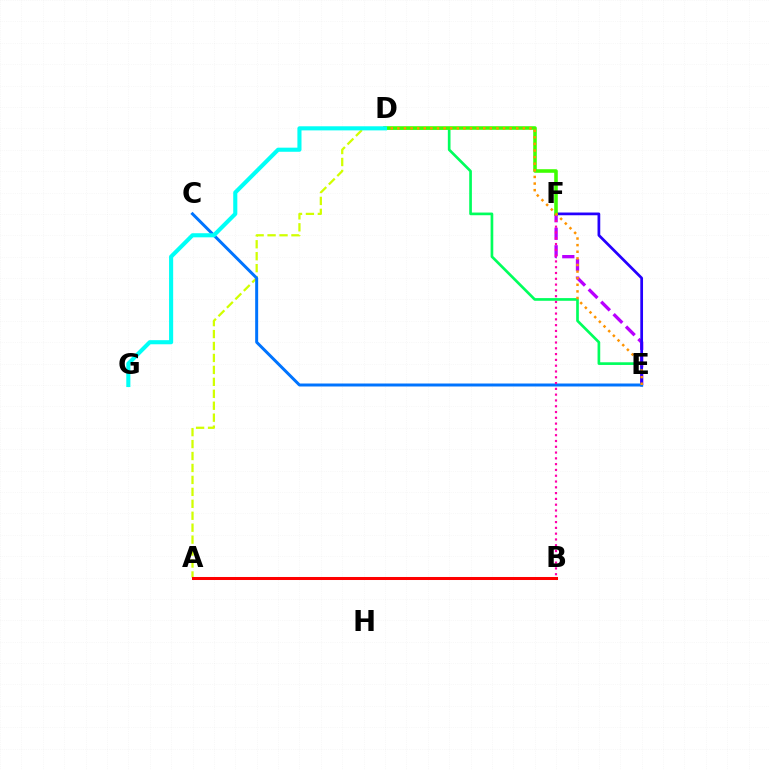{('D', 'E'): [{'color': '#00ff5c', 'line_style': 'solid', 'thickness': 1.92}, {'color': '#ff9400', 'line_style': 'dotted', 'thickness': 1.8}], ('E', 'F'): [{'color': '#b900ff', 'line_style': 'dashed', 'thickness': 2.38}, {'color': '#2500ff', 'line_style': 'solid', 'thickness': 1.97}], ('D', 'F'): [{'color': '#3dff00', 'line_style': 'solid', 'thickness': 2.57}], ('A', 'D'): [{'color': '#d1ff00', 'line_style': 'dashed', 'thickness': 1.62}], ('C', 'E'): [{'color': '#0074ff', 'line_style': 'solid', 'thickness': 2.14}], ('B', 'F'): [{'color': '#ff00ac', 'line_style': 'dotted', 'thickness': 1.57}], ('A', 'B'): [{'color': '#ff0000', 'line_style': 'solid', 'thickness': 2.18}], ('D', 'G'): [{'color': '#00fff6', 'line_style': 'solid', 'thickness': 2.95}]}